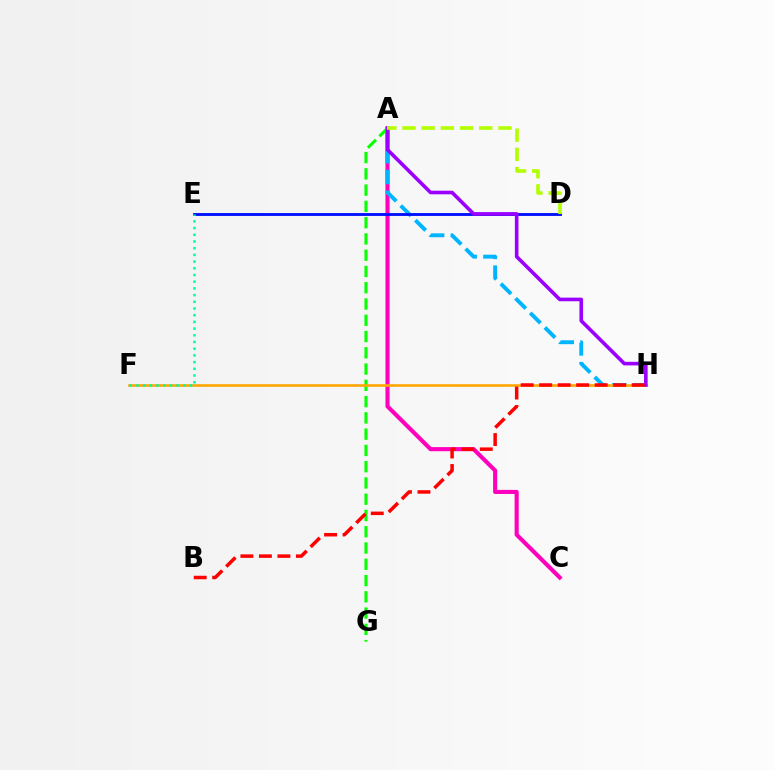{('A', 'C'): [{'color': '#ff00bd', 'line_style': 'solid', 'thickness': 2.96}], ('A', 'H'): [{'color': '#00b5ff', 'line_style': 'dashed', 'thickness': 2.81}, {'color': '#9b00ff', 'line_style': 'solid', 'thickness': 2.6}], ('A', 'G'): [{'color': '#08ff00', 'line_style': 'dashed', 'thickness': 2.21}], ('D', 'E'): [{'color': '#0010ff', 'line_style': 'solid', 'thickness': 2.06}], ('F', 'H'): [{'color': '#ffa500', 'line_style': 'solid', 'thickness': 1.87}], ('B', 'H'): [{'color': '#ff0000', 'line_style': 'dashed', 'thickness': 2.51}], ('E', 'F'): [{'color': '#00ff9d', 'line_style': 'dotted', 'thickness': 1.82}], ('A', 'D'): [{'color': '#b3ff00', 'line_style': 'dashed', 'thickness': 2.61}]}